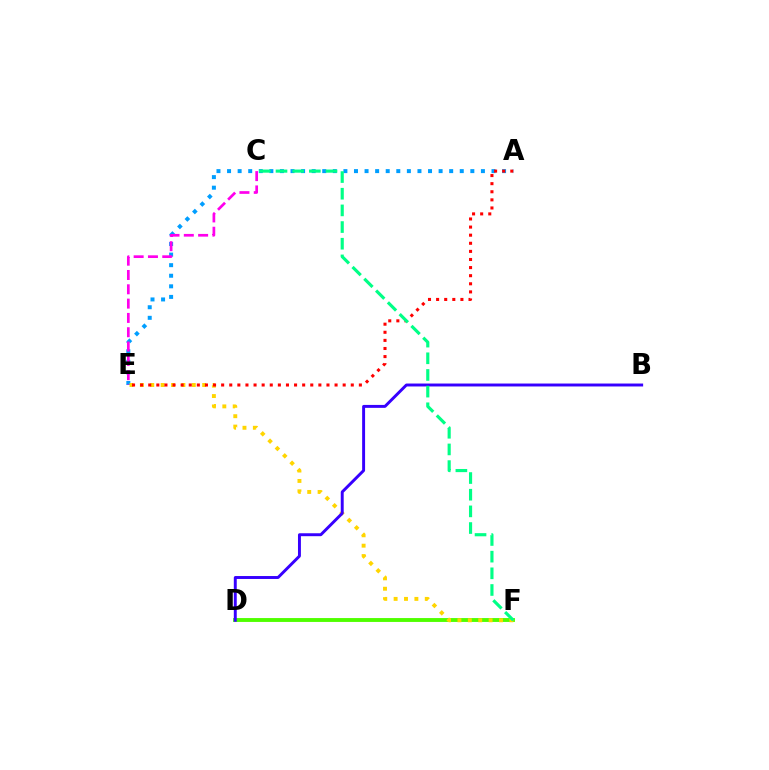{('A', 'E'): [{'color': '#009eff', 'line_style': 'dotted', 'thickness': 2.87}, {'color': '#ff0000', 'line_style': 'dotted', 'thickness': 2.2}], ('C', 'E'): [{'color': '#ff00ed', 'line_style': 'dashed', 'thickness': 1.94}], ('D', 'F'): [{'color': '#4fff00', 'line_style': 'solid', 'thickness': 2.8}], ('E', 'F'): [{'color': '#ffd500', 'line_style': 'dotted', 'thickness': 2.82}], ('B', 'D'): [{'color': '#3700ff', 'line_style': 'solid', 'thickness': 2.12}], ('C', 'F'): [{'color': '#00ff86', 'line_style': 'dashed', 'thickness': 2.26}]}